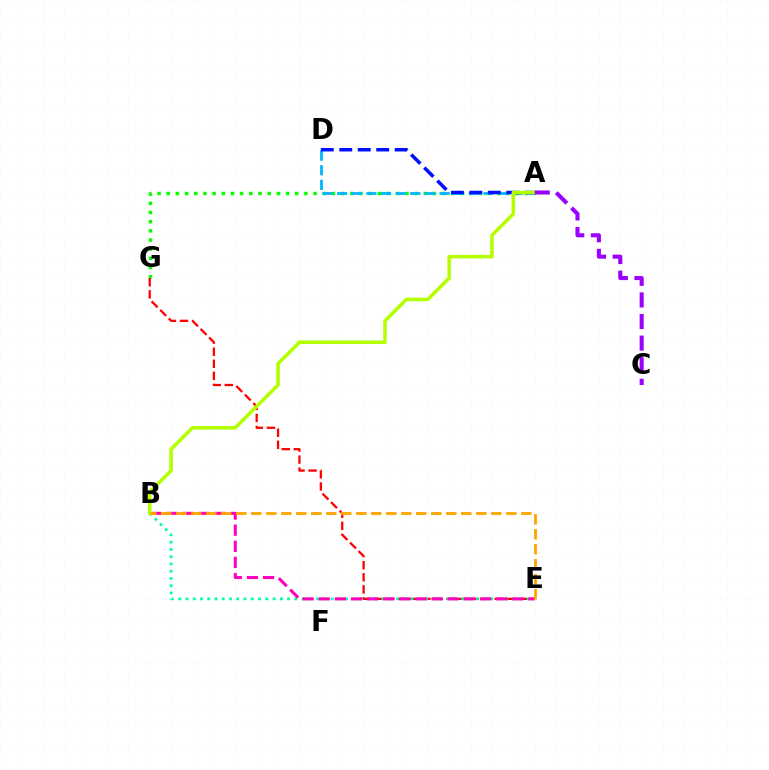{('A', 'G'): [{'color': '#08ff00', 'line_style': 'dotted', 'thickness': 2.49}], ('A', 'D'): [{'color': '#00b5ff', 'line_style': 'dashed', 'thickness': 1.99}, {'color': '#0010ff', 'line_style': 'dashed', 'thickness': 2.51}], ('E', 'G'): [{'color': '#ff0000', 'line_style': 'dashed', 'thickness': 1.64}], ('B', 'E'): [{'color': '#00ff9d', 'line_style': 'dotted', 'thickness': 1.97}, {'color': '#ff00bd', 'line_style': 'dashed', 'thickness': 2.19}, {'color': '#ffa500', 'line_style': 'dashed', 'thickness': 2.04}], ('A', 'B'): [{'color': '#b3ff00', 'line_style': 'solid', 'thickness': 2.54}], ('A', 'C'): [{'color': '#9b00ff', 'line_style': 'dashed', 'thickness': 2.93}]}